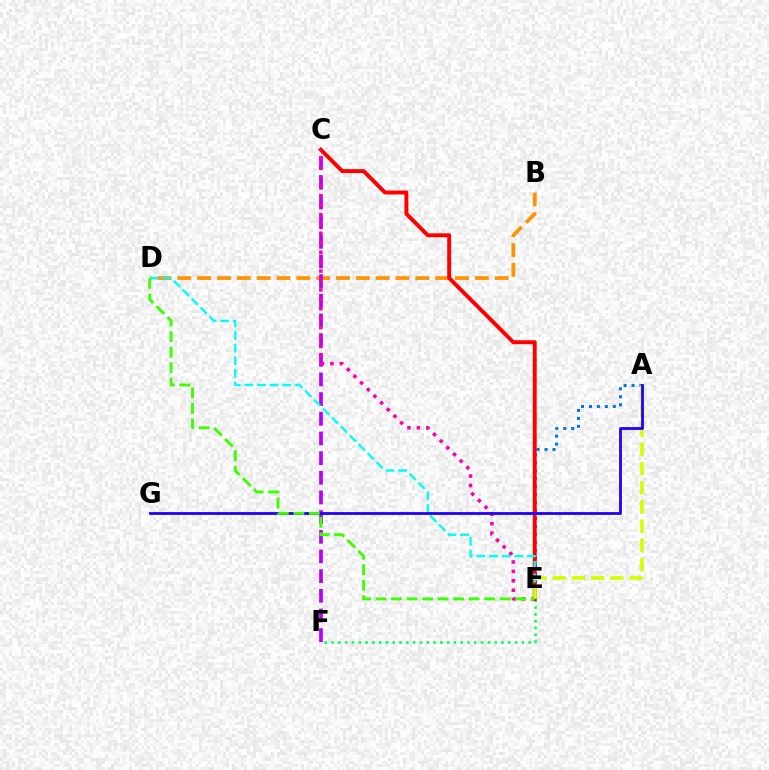{('A', 'E'): [{'color': '#0074ff', 'line_style': 'dotted', 'thickness': 2.16}, {'color': '#d1ff00', 'line_style': 'dashed', 'thickness': 2.61}], ('E', 'F'): [{'color': '#00ff5c', 'line_style': 'dotted', 'thickness': 1.85}], ('B', 'D'): [{'color': '#ff9400', 'line_style': 'dashed', 'thickness': 2.69}], ('C', 'F'): [{'color': '#b900ff', 'line_style': 'dashed', 'thickness': 2.67}], ('C', 'E'): [{'color': '#ff0000', 'line_style': 'solid', 'thickness': 2.83}, {'color': '#ff00ac', 'line_style': 'dotted', 'thickness': 2.56}], ('D', 'E'): [{'color': '#00fff6', 'line_style': 'dashed', 'thickness': 1.71}, {'color': '#3dff00', 'line_style': 'dashed', 'thickness': 2.11}], ('A', 'G'): [{'color': '#2500ff', 'line_style': 'solid', 'thickness': 2.03}]}